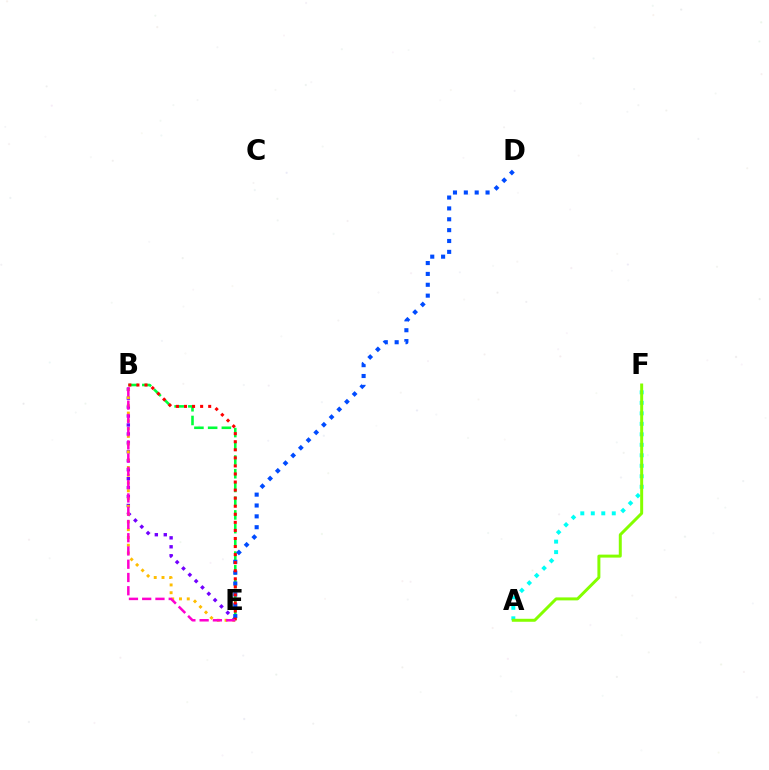{('A', 'F'): [{'color': '#00fff6', 'line_style': 'dotted', 'thickness': 2.85}, {'color': '#84ff00', 'line_style': 'solid', 'thickness': 2.14}], ('B', 'E'): [{'color': '#7200ff', 'line_style': 'dotted', 'thickness': 2.43}, {'color': '#00ff39', 'line_style': 'dashed', 'thickness': 1.86}, {'color': '#ffbd00', 'line_style': 'dotted', 'thickness': 2.11}, {'color': '#ff0000', 'line_style': 'dotted', 'thickness': 2.19}, {'color': '#ff00cf', 'line_style': 'dashed', 'thickness': 1.8}], ('D', 'E'): [{'color': '#004bff', 'line_style': 'dotted', 'thickness': 2.95}]}